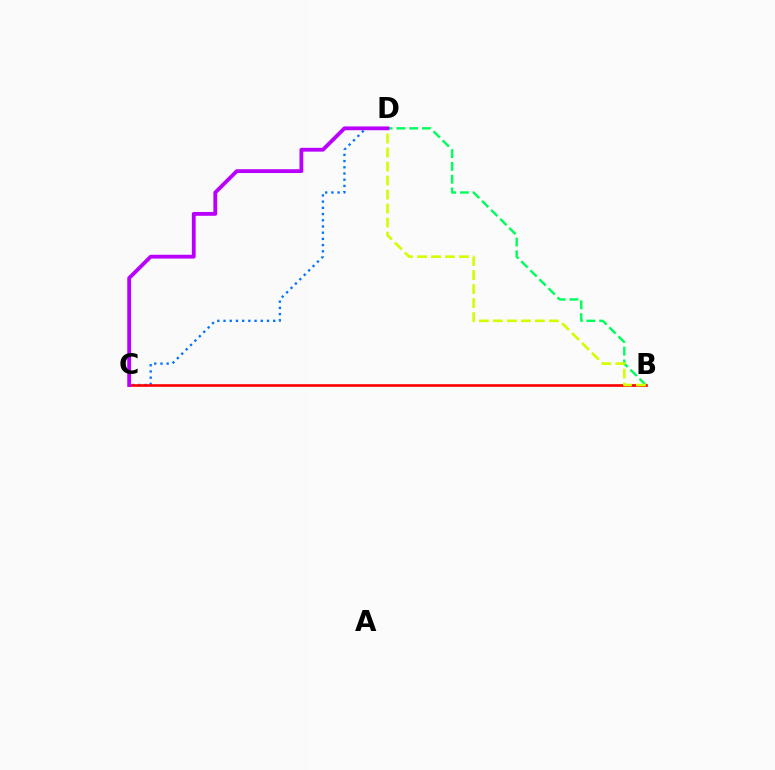{('B', 'D'): [{'color': '#00ff5c', 'line_style': 'dashed', 'thickness': 1.74}, {'color': '#d1ff00', 'line_style': 'dashed', 'thickness': 1.9}], ('C', 'D'): [{'color': '#0074ff', 'line_style': 'dotted', 'thickness': 1.69}, {'color': '#b900ff', 'line_style': 'solid', 'thickness': 2.75}], ('B', 'C'): [{'color': '#ff0000', 'line_style': 'solid', 'thickness': 1.89}]}